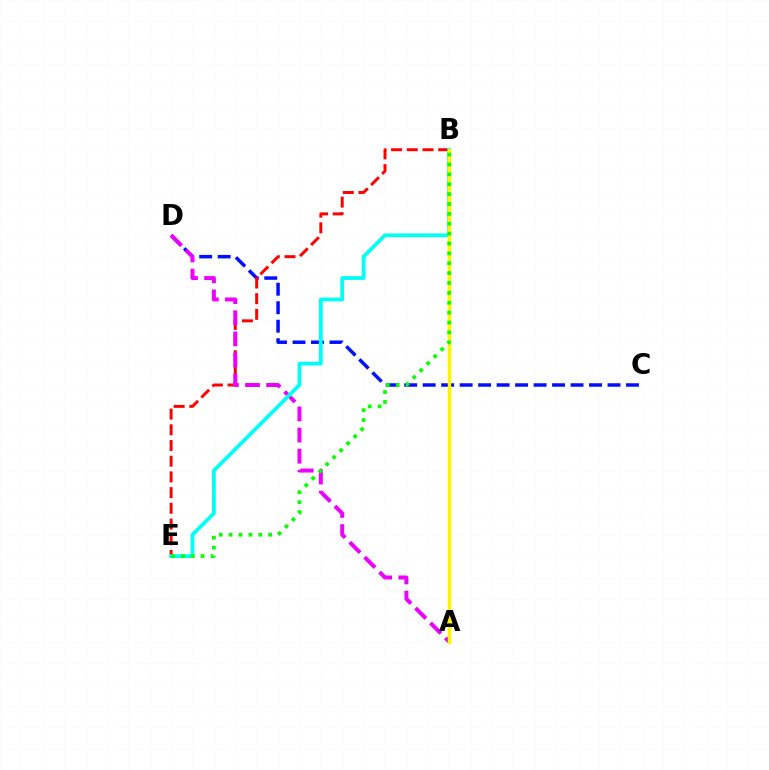{('C', 'D'): [{'color': '#0010ff', 'line_style': 'dashed', 'thickness': 2.51}], ('B', 'E'): [{'color': '#ff0000', 'line_style': 'dashed', 'thickness': 2.13}, {'color': '#00fff6', 'line_style': 'solid', 'thickness': 2.71}, {'color': '#08ff00', 'line_style': 'dotted', 'thickness': 2.68}], ('A', 'D'): [{'color': '#ee00ff', 'line_style': 'dashed', 'thickness': 2.87}], ('A', 'B'): [{'color': '#fcf500', 'line_style': 'solid', 'thickness': 2.48}]}